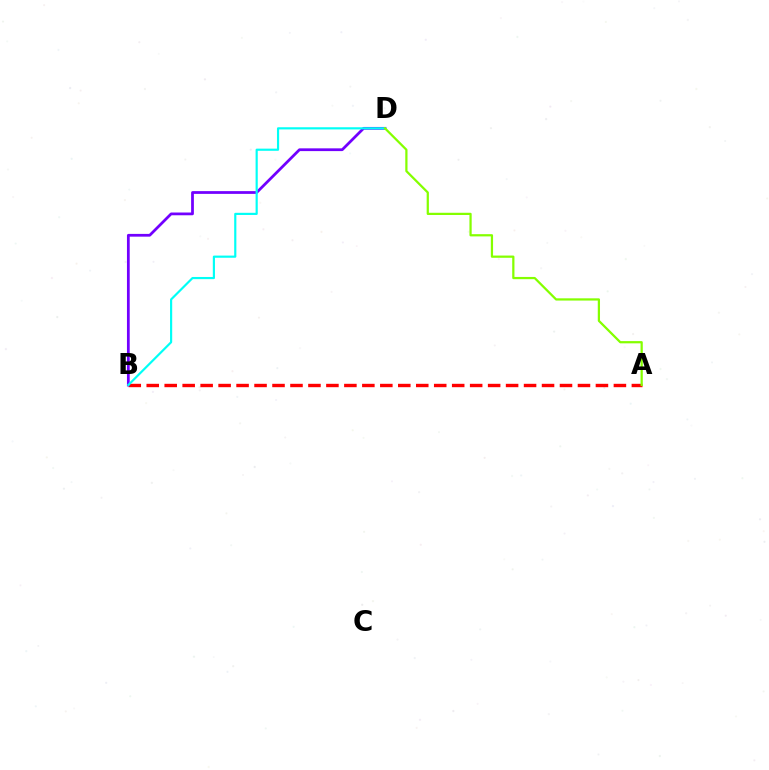{('A', 'B'): [{'color': '#ff0000', 'line_style': 'dashed', 'thickness': 2.44}], ('B', 'D'): [{'color': '#7200ff', 'line_style': 'solid', 'thickness': 1.99}, {'color': '#00fff6', 'line_style': 'solid', 'thickness': 1.56}], ('A', 'D'): [{'color': '#84ff00', 'line_style': 'solid', 'thickness': 1.61}]}